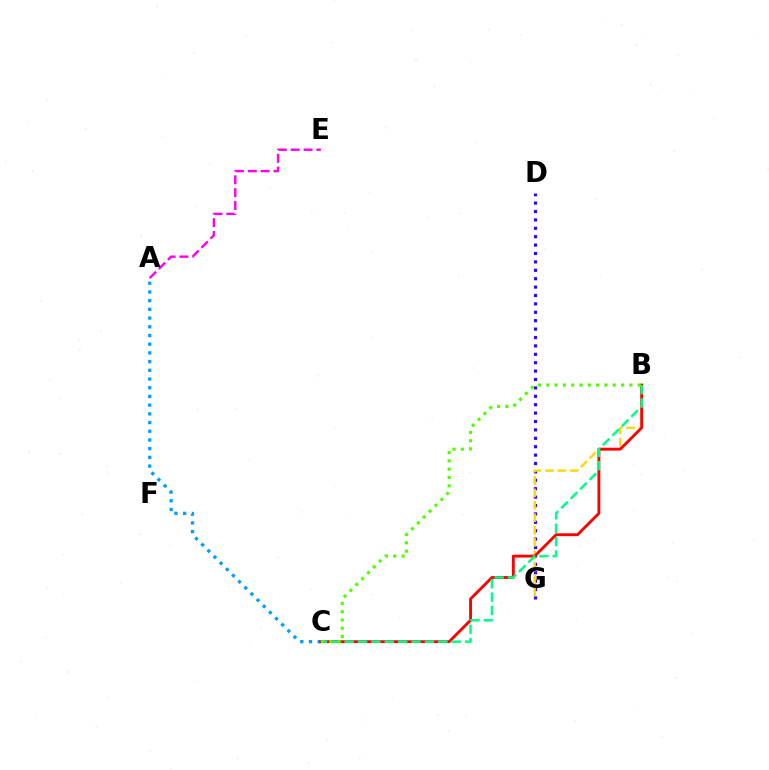{('A', 'E'): [{'color': '#ff00ed', 'line_style': 'dashed', 'thickness': 1.75}], ('D', 'G'): [{'color': '#3700ff', 'line_style': 'dotted', 'thickness': 2.28}], ('B', 'G'): [{'color': '#ffd500', 'line_style': 'dashed', 'thickness': 1.68}], ('A', 'C'): [{'color': '#009eff', 'line_style': 'dotted', 'thickness': 2.37}], ('B', 'C'): [{'color': '#ff0000', 'line_style': 'solid', 'thickness': 2.06}, {'color': '#00ff86', 'line_style': 'dashed', 'thickness': 1.82}, {'color': '#4fff00', 'line_style': 'dotted', 'thickness': 2.26}]}